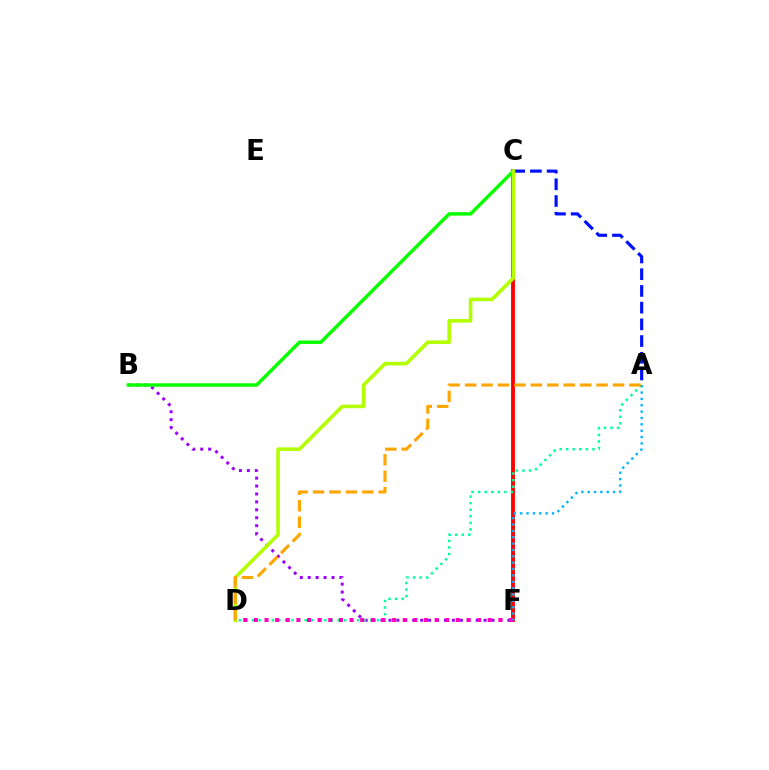{('B', 'F'): [{'color': '#9b00ff', 'line_style': 'dotted', 'thickness': 2.15}], ('C', 'F'): [{'color': '#ff0000', 'line_style': 'solid', 'thickness': 2.79}], ('A', 'C'): [{'color': '#0010ff', 'line_style': 'dashed', 'thickness': 2.27}], ('B', 'C'): [{'color': '#08ff00', 'line_style': 'solid', 'thickness': 2.5}], ('A', 'D'): [{'color': '#00ff9d', 'line_style': 'dotted', 'thickness': 1.79}, {'color': '#ffa500', 'line_style': 'dashed', 'thickness': 2.23}], ('D', 'F'): [{'color': '#ff00bd', 'line_style': 'dotted', 'thickness': 2.89}], ('A', 'F'): [{'color': '#00b5ff', 'line_style': 'dotted', 'thickness': 1.73}], ('C', 'D'): [{'color': '#b3ff00', 'line_style': 'solid', 'thickness': 2.59}]}